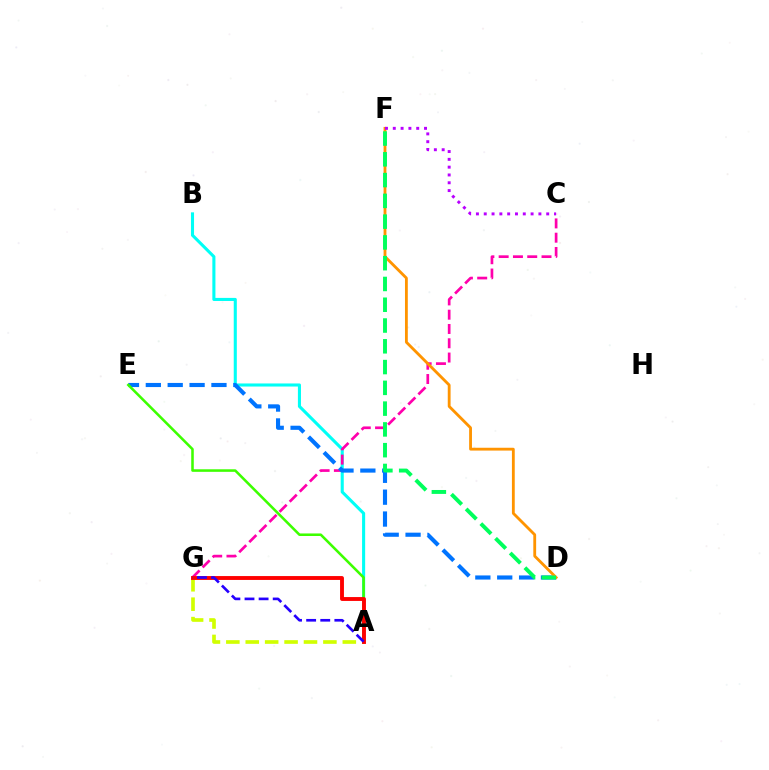{('A', 'B'): [{'color': '#00fff6', 'line_style': 'solid', 'thickness': 2.22}], ('C', 'G'): [{'color': '#ff00ac', 'line_style': 'dashed', 'thickness': 1.94}], ('D', 'E'): [{'color': '#0074ff', 'line_style': 'dashed', 'thickness': 2.97}], ('A', 'E'): [{'color': '#3dff00', 'line_style': 'solid', 'thickness': 1.84}], ('D', 'F'): [{'color': '#ff9400', 'line_style': 'solid', 'thickness': 2.04}, {'color': '#00ff5c', 'line_style': 'dashed', 'thickness': 2.82}], ('C', 'F'): [{'color': '#b900ff', 'line_style': 'dotted', 'thickness': 2.12}], ('A', 'G'): [{'color': '#d1ff00', 'line_style': 'dashed', 'thickness': 2.64}, {'color': '#ff0000', 'line_style': 'solid', 'thickness': 2.79}, {'color': '#2500ff', 'line_style': 'dashed', 'thickness': 1.92}]}